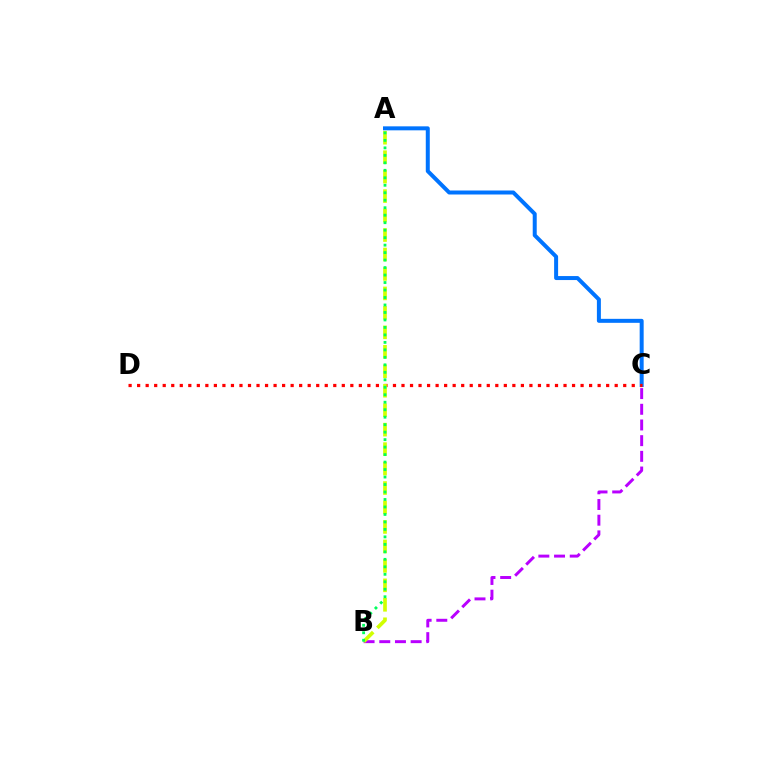{('A', 'C'): [{'color': '#0074ff', 'line_style': 'solid', 'thickness': 2.87}], ('B', 'C'): [{'color': '#b900ff', 'line_style': 'dashed', 'thickness': 2.13}], ('C', 'D'): [{'color': '#ff0000', 'line_style': 'dotted', 'thickness': 2.32}], ('A', 'B'): [{'color': '#d1ff00', 'line_style': 'dashed', 'thickness': 2.64}, {'color': '#00ff5c', 'line_style': 'dotted', 'thickness': 2.03}]}